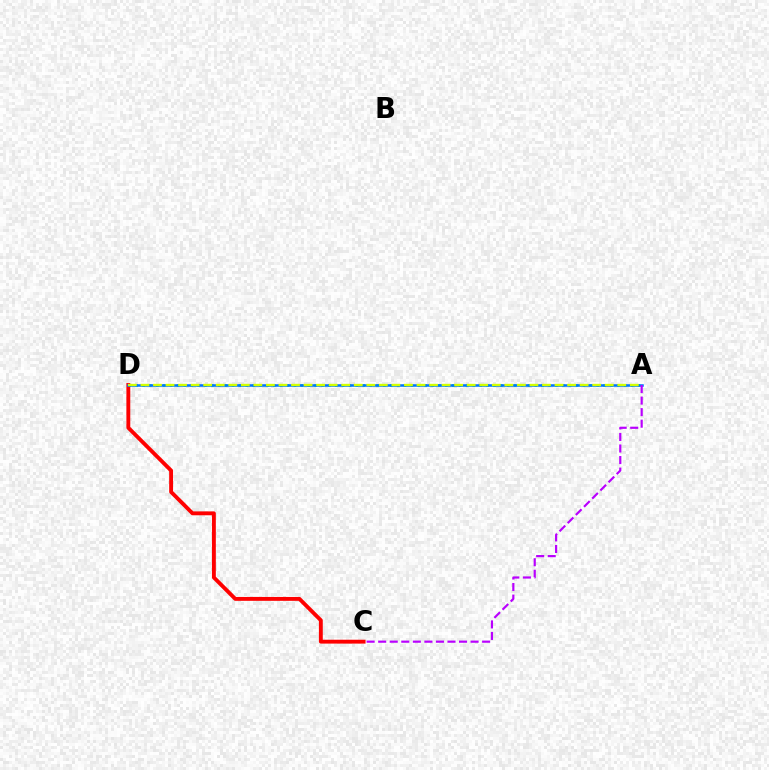{('C', 'D'): [{'color': '#ff0000', 'line_style': 'solid', 'thickness': 2.79}], ('A', 'D'): [{'color': '#00ff5c', 'line_style': 'dotted', 'thickness': 1.87}, {'color': '#0074ff', 'line_style': 'solid', 'thickness': 1.83}, {'color': '#d1ff00', 'line_style': 'dashed', 'thickness': 1.7}], ('A', 'C'): [{'color': '#b900ff', 'line_style': 'dashed', 'thickness': 1.57}]}